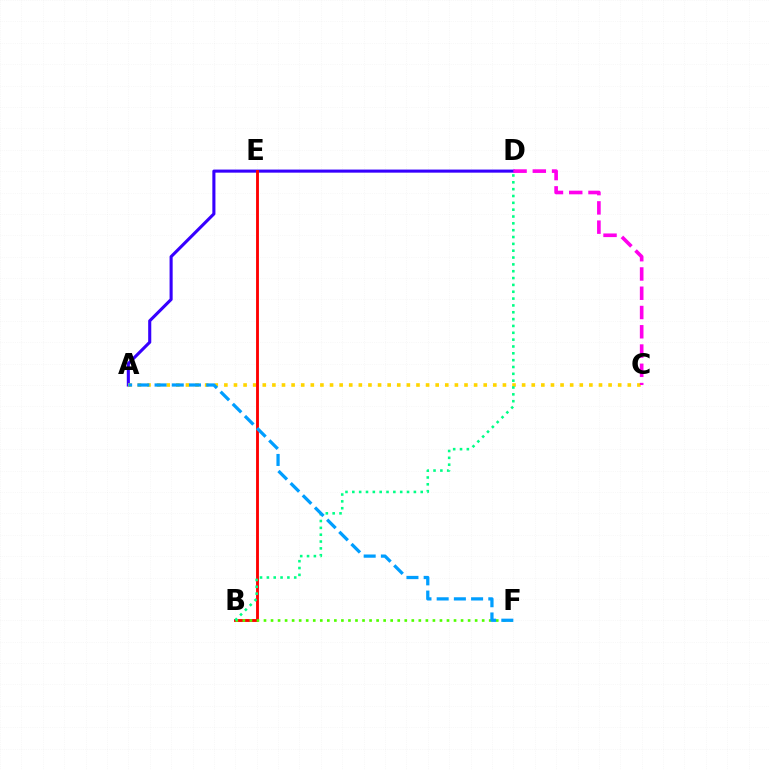{('A', 'D'): [{'color': '#3700ff', 'line_style': 'solid', 'thickness': 2.23}], ('A', 'C'): [{'color': '#ffd500', 'line_style': 'dotted', 'thickness': 2.61}], ('B', 'E'): [{'color': '#ff0000', 'line_style': 'solid', 'thickness': 2.06}], ('C', 'D'): [{'color': '#ff00ed', 'line_style': 'dashed', 'thickness': 2.62}], ('B', 'F'): [{'color': '#4fff00', 'line_style': 'dotted', 'thickness': 1.91}], ('B', 'D'): [{'color': '#00ff86', 'line_style': 'dotted', 'thickness': 1.86}], ('A', 'F'): [{'color': '#009eff', 'line_style': 'dashed', 'thickness': 2.34}]}